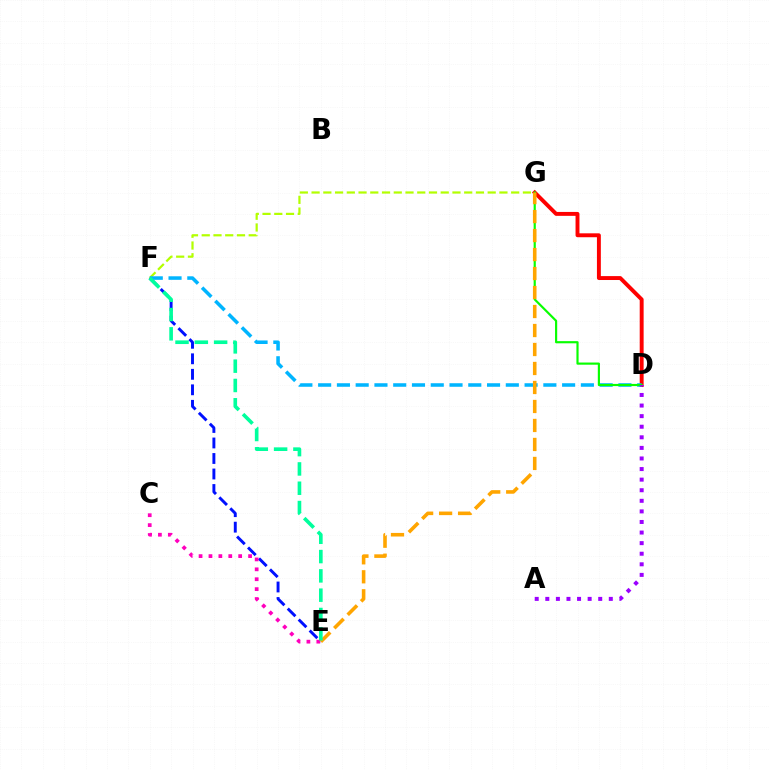{('E', 'F'): [{'color': '#0010ff', 'line_style': 'dashed', 'thickness': 2.11}, {'color': '#00ff9d', 'line_style': 'dashed', 'thickness': 2.62}], ('F', 'G'): [{'color': '#b3ff00', 'line_style': 'dashed', 'thickness': 1.59}], ('D', 'G'): [{'color': '#ff0000', 'line_style': 'solid', 'thickness': 2.82}, {'color': '#08ff00', 'line_style': 'solid', 'thickness': 1.56}], ('C', 'E'): [{'color': '#ff00bd', 'line_style': 'dotted', 'thickness': 2.69}], ('D', 'F'): [{'color': '#00b5ff', 'line_style': 'dashed', 'thickness': 2.55}], ('A', 'D'): [{'color': '#9b00ff', 'line_style': 'dotted', 'thickness': 2.88}], ('E', 'G'): [{'color': '#ffa500', 'line_style': 'dashed', 'thickness': 2.58}]}